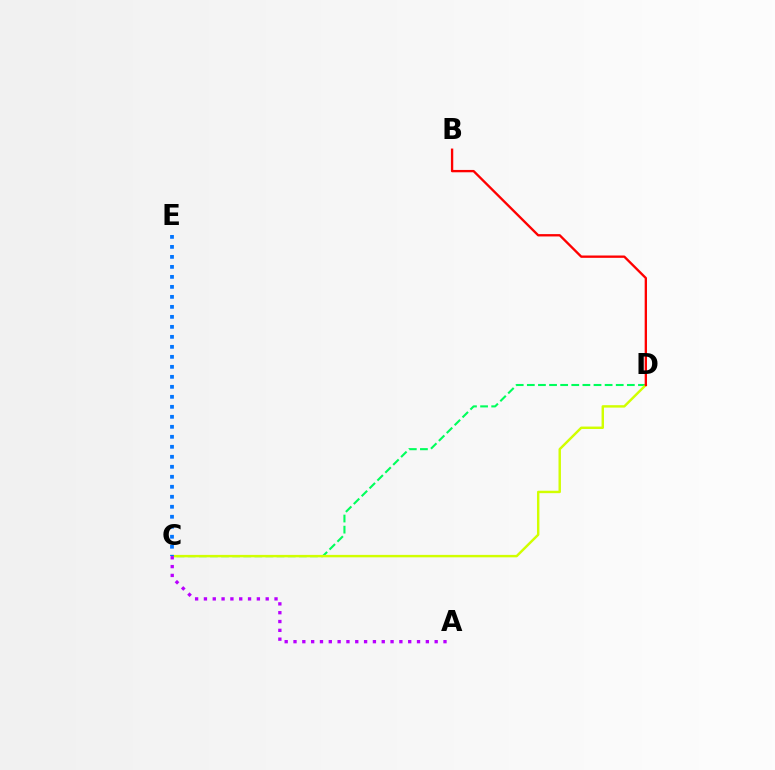{('C', 'D'): [{'color': '#00ff5c', 'line_style': 'dashed', 'thickness': 1.51}, {'color': '#d1ff00', 'line_style': 'solid', 'thickness': 1.75}], ('B', 'D'): [{'color': '#ff0000', 'line_style': 'solid', 'thickness': 1.68}], ('C', 'E'): [{'color': '#0074ff', 'line_style': 'dotted', 'thickness': 2.72}], ('A', 'C'): [{'color': '#b900ff', 'line_style': 'dotted', 'thickness': 2.4}]}